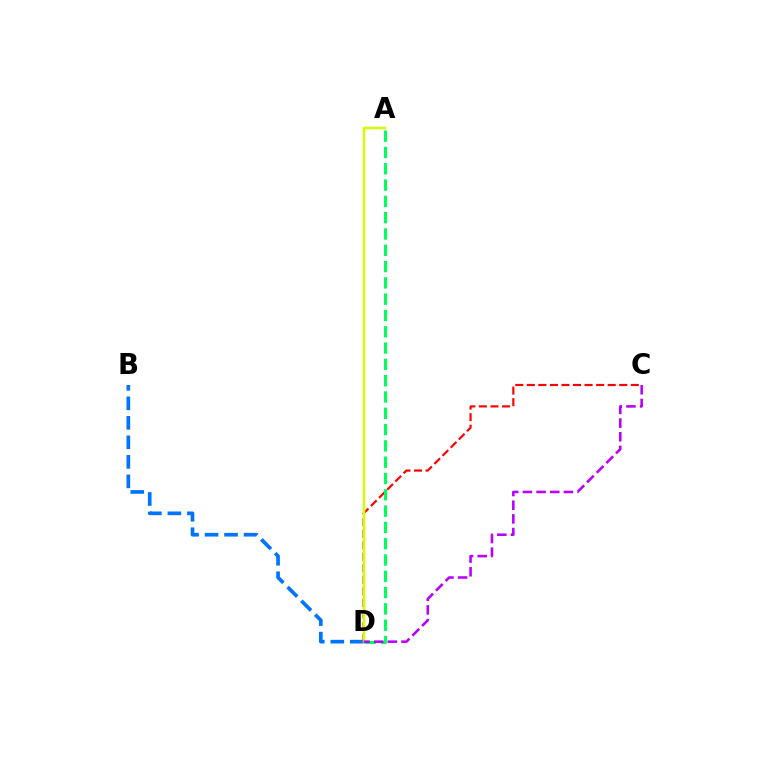{('C', 'D'): [{'color': '#ff0000', 'line_style': 'dashed', 'thickness': 1.57}, {'color': '#b900ff', 'line_style': 'dashed', 'thickness': 1.86}], ('B', 'D'): [{'color': '#0074ff', 'line_style': 'dashed', 'thickness': 2.65}], ('A', 'D'): [{'color': '#d1ff00', 'line_style': 'solid', 'thickness': 1.79}, {'color': '#00ff5c', 'line_style': 'dashed', 'thickness': 2.21}]}